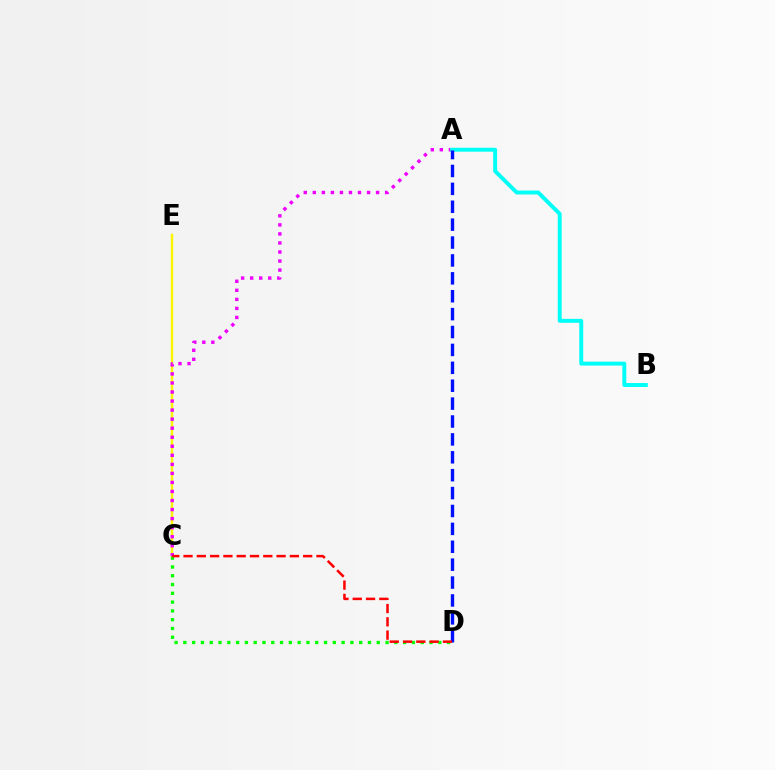{('C', 'E'): [{'color': '#fcf500', 'line_style': 'solid', 'thickness': 1.77}], ('A', 'C'): [{'color': '#ee00ff', 'line_style': 'dotted', 'thickness': 2.46}], ('C', 'D'): [{'color': '#08ff00', 'line_style': 'dotted', 'thickness': 2.39}, {'color': '#ff0000', 'line_style': 'dashed', 'thickness': 1.81}], ('A', 'B'): [{'color': '#00fff6', 'line_style': 'solid', 'thickness': 2.84}], ('A', 'D'): [{'color': '#0010ff', 'line_style': 'dashed', 'thickness': 2.43}]}